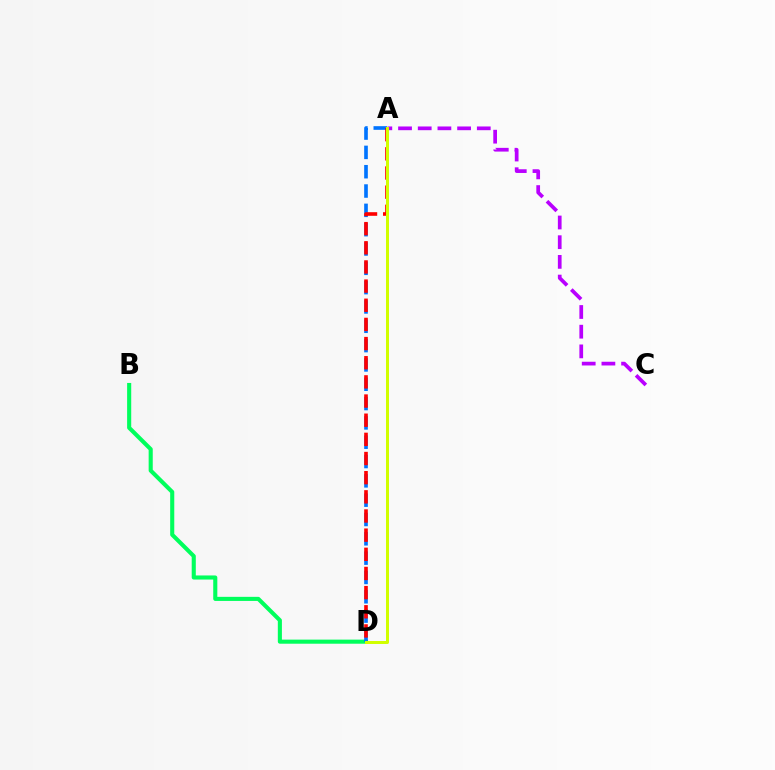{('A', 'C'): [{'color': '#b900ff', 'line_style': 'dashed', 'thickness': 2.68}], ('B', 'D'): [{'color': '#00ff5c', 'line_style': 'solid', 'thickness': 2.95}], ('A', 'D'): [{'color': '#0074ff', 'line_style': 'dashed', 'thickness': 2.62}, {'color': '#ff0000', 'line_style': 'dashed', 'thickness': 2.6}, {'color': '#d1ff00', 'line_style': 'solid', 'thickness': 2.16}]}